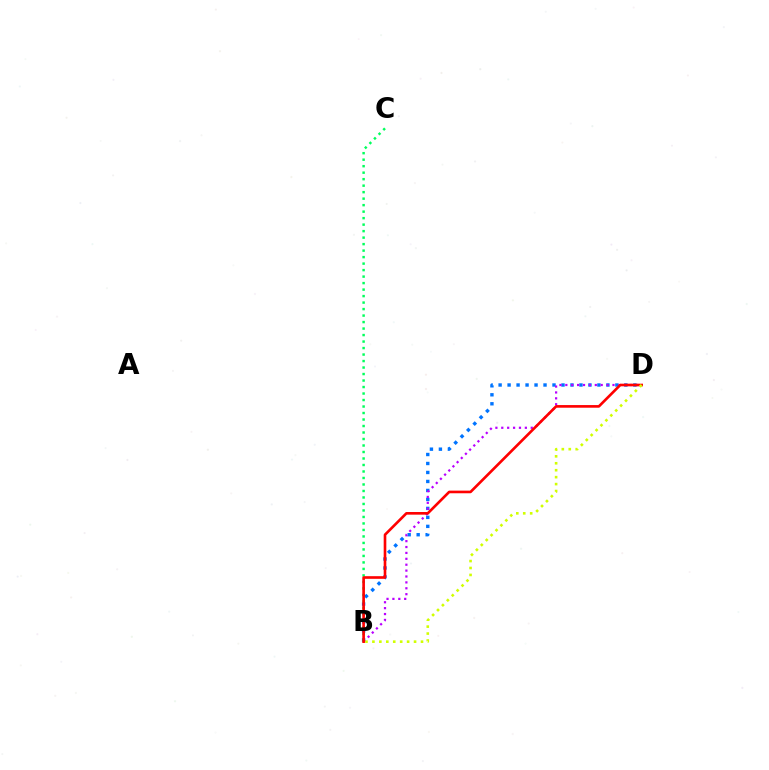{('B', 'D'): [{'color': '#0074ff', 'line_style': 'dotted', 'thickness': 2.44}, {'color': '#b900ff', 'line_style': 'dotted', 'thickness': 1.6}, {'color': '#ff0000', 'line_style': 'solid', 'thickness': 1.9}, {'color': '#d1ff00', 'line_style': 'dotted', 'thickness': 1.89}], ('B', 'C'): [{'color': '#00ff5c', 'line_style': 'dotted', 'thickness': 1.76}]}